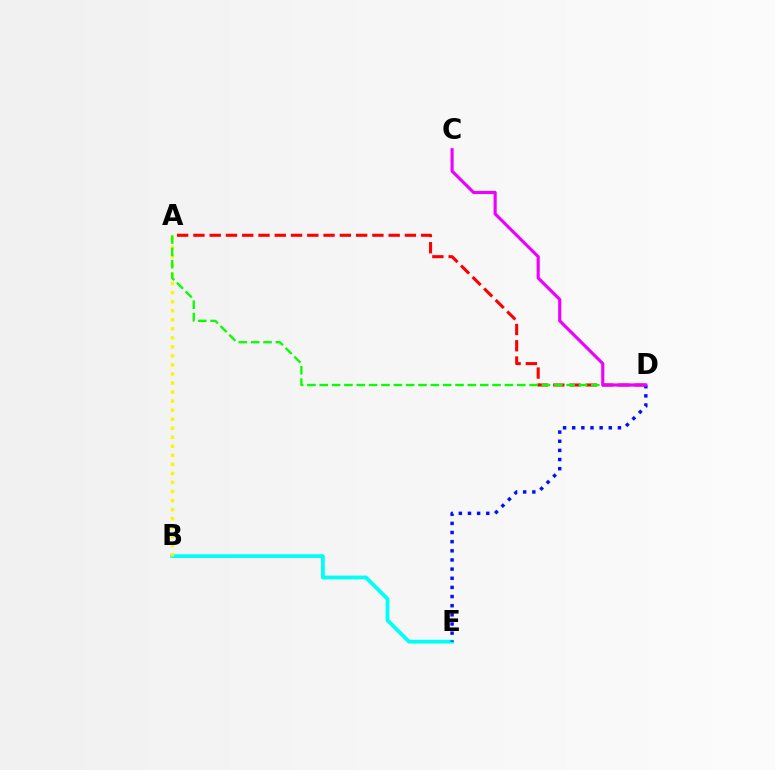{('B', 'E'): [{'color': '#00fff6', 'line_style': 'solid', 'thickness': 2.73}], ('A', 'B'): [{'color': '#fcf500', 'line_style': 'dotted', 'thickness': 2.46}], ('A', 'D'): [{'color': '#ff0000', 'line_style': 'dashed', 'thickness': 2.21}, {'color': '#08ff00', 'line_style': 'dashed', 'thickness': 1.68}], ('D', 'E'): [{'color': '#0010ff', 'line_style': 'dotted', 'thickness': 2.49}], ('C', 'D'): [{'color': '#ee00ff', 'line_style': 'solid', 'thickness': 2.26}]}